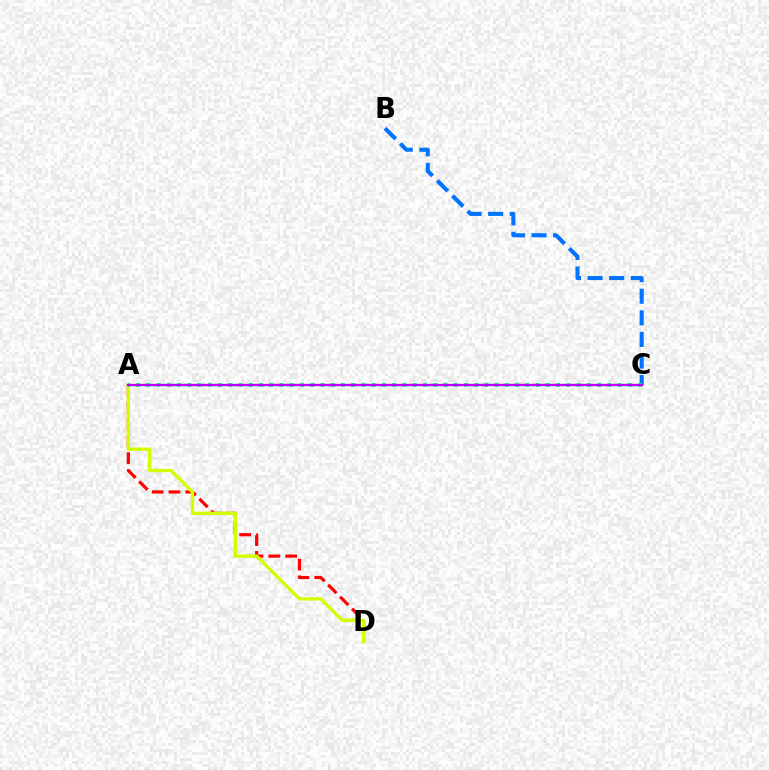{('A', 'D'): [{'color': '#ff0000', 'line_style': 'dashed', 'thickness': 2.29}, {'color': '#d1ff00', 'line_style': 'solid', 'thickness': 2.41}], ('B', 'C'): [{'color': '#0074ff', 'line_style': 'dashed', 'thickness': 2.93}], ('A', 'C'): [{'color': '#00ff5c', 'line_style': 'dotted', 'thickness': 2.78}, {'color': '#b900ff', 'line_style': 'solid', 'thickness': 1.69}]}